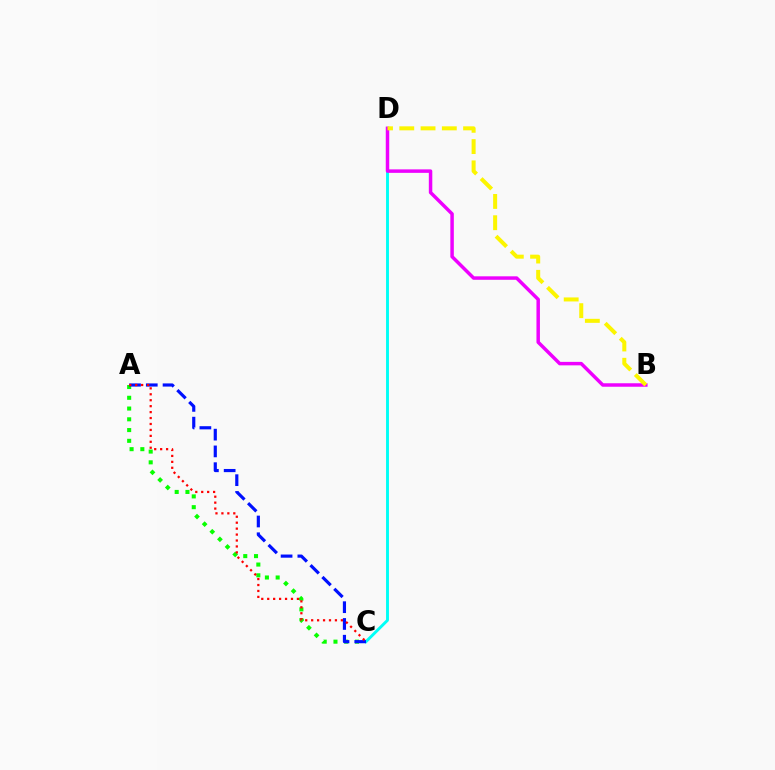{('A', 'C'): [{'color': '#08ff00', 'line_style': 'dotted', 'thickness': 2.92}, {'color': '#0010ff', 'line_style': 'dashed', 'thickness': 2.28}, {'color': '#ff0000', 'line_style': 'dotted', 'thickness': 1.61}], ('C', 'D'): [{'color': '#00fff6', 'line_style': 'solid', 'thickness': 2.09}], ('B', 'D'): [{'color': '#ee00ff', 'line_style': 'solid', 'thickness': 2.5}, {'color': '#fcf500', 'line_style': 'dashed', 'thickness': 2.89}]}